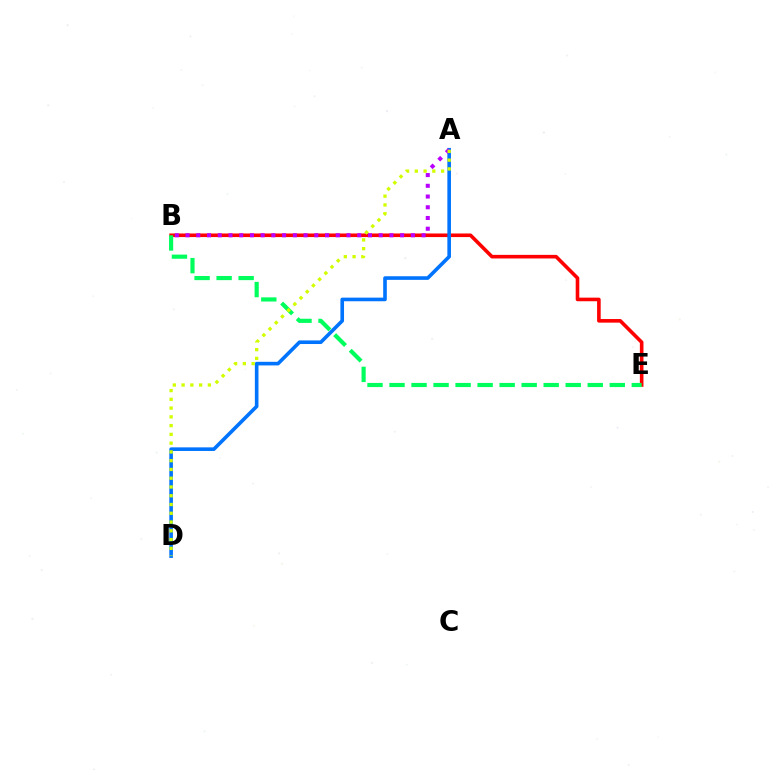{('B', 'E'): [{'color': '#ff0000', 'line_style': 'solid', 'thickness': 2.59}, {'color': '#00ff5c', 'line_style': 'dashed', 'thickness': 2.99}], ('A', 'D'): [{'color': '#0074ff', 'line_style': 'solid', 'thickness': 2.6}, {'color': '#d1ff00', 'line_style': 'dotted', 'thickness': 2.38}], ('A', 'B'): [{'color': '#b900ff', 'line_style': 'dotted', 'thickness': 2.92}]}